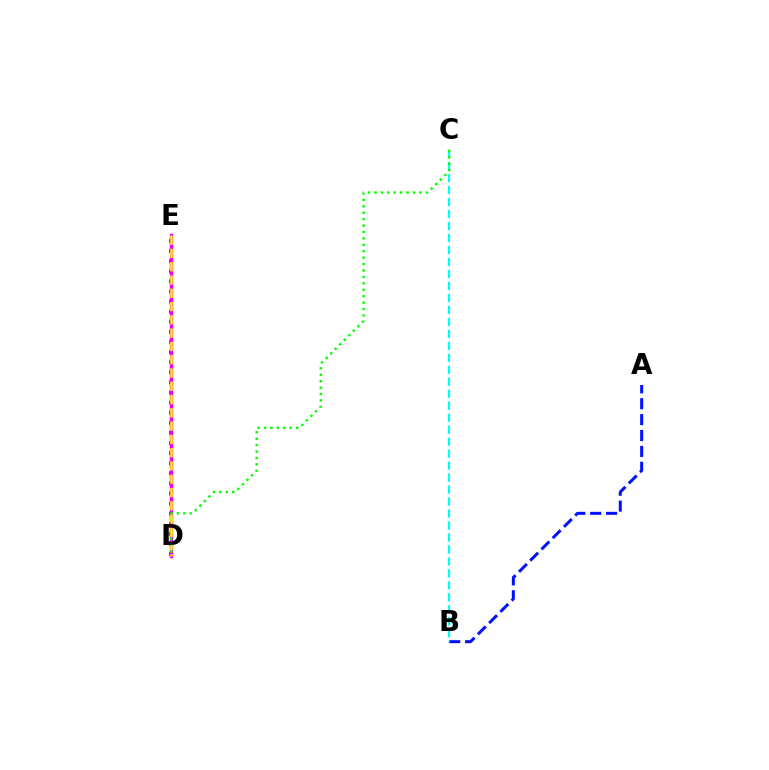{('D', 'E'): [{'color': '#ff0000', 'line_style': 'dotted', 'thickness': 2.74}, {'color': '#ee00ff', 'line_style': 'solid', 'thickness': 2.44}, {'color': '#fcf500', 'line_style': 'dashed', 'thickness': 1.8}], ('A', 'B'): [{'color': '#0010ff', 'line_style': 'dashed', 'thickness': 2.16}], ('B', 'C'): [{'color': '#00fff6', 'line_style': 'dashed', 'thickness': 1.63}], ('C', 'D'): [{'color': '#08ff00', 'line_style': 'dotted', 'thickness': 1.74}]}